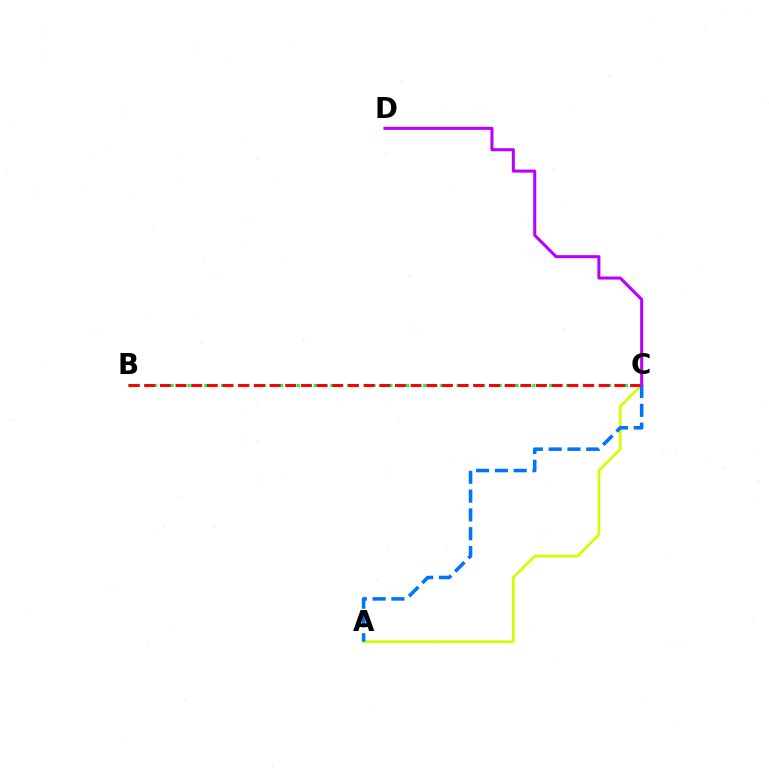{('B', 'C'): [{'color': '#00ff5c', 'line_style': 'dotted', 'thickness': 2.29}, {'color': '#ff0000', 'line_style': 'dashed', 'thickness': 2.13}], ('A', 'C'): [{'color': '#d1ff00', 'line_style': 'solid', 'thickness': 1.96}, {'color': '#0074ff', 'line_style': 'dashed', 'thickness': 2.55}], ('C', 'D'): [{'color': '#b900ff', 'line_style': 'solid', 'thickness': 2.19}]}